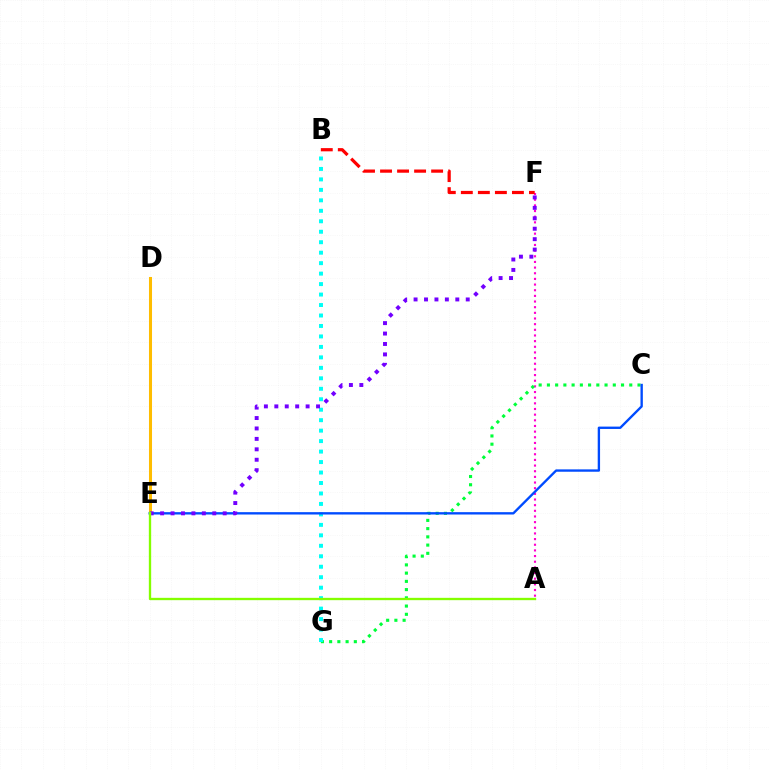{('A', 'F'): [{'color': '#ff00cf', 'line_style': 'dotted', 'thickness': 1.54}], ('D', 'E'): [{'color': '#ffbd00', 'line_style': 'solid', 'thickness': 2.19}], ('C', 'G'): [{'color': '#00ff39', 'line_style': 'dotted', 'thickness': 2.24}], ('B', 'G'): [{'color': '#00fff6', 'line_style': 'dotted', 'thickness': 2.84}], ('C', 'E'): [{'color': '#004bff', 'line_style': 'solid', 'thickness': 1.7}], ('E', 'F'): [{'color': '#7200ff', 'line_style': 'dotted', 'thickness': 2.83}], ('B', 'F'): [{'color': '#ff0000', 'line_style': 'dashed', 'thickness': 2.31}], ('A', 'E'): [{'color': '#84ff00', 'line_style': 'solid', 'thickness': 1.68}]}